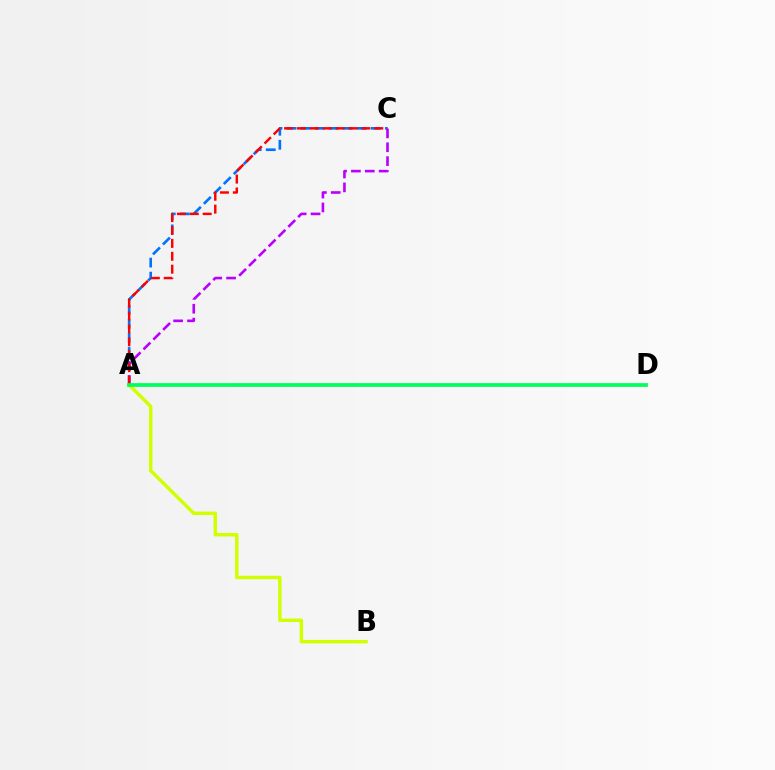{('A', 'C'): [{'color': '#0074ff', 'line_style': 'dashed', 'thickness': 1.91}, {'color': '#b900ff', 'line_style': 'dashed', 'thickness': 1.88}, {'color': '#ff0000', 'line_style': 'dashed', 'thickness': 1.75}], ('A', 'B'): [{'color': '#d1ff00', 'line_style': 'solid', 'thickness': 2.48}], ('A', 'D'): [{'color': '#00ff5c', 'line_style': 'solid', 'thickness': 2.7}]}